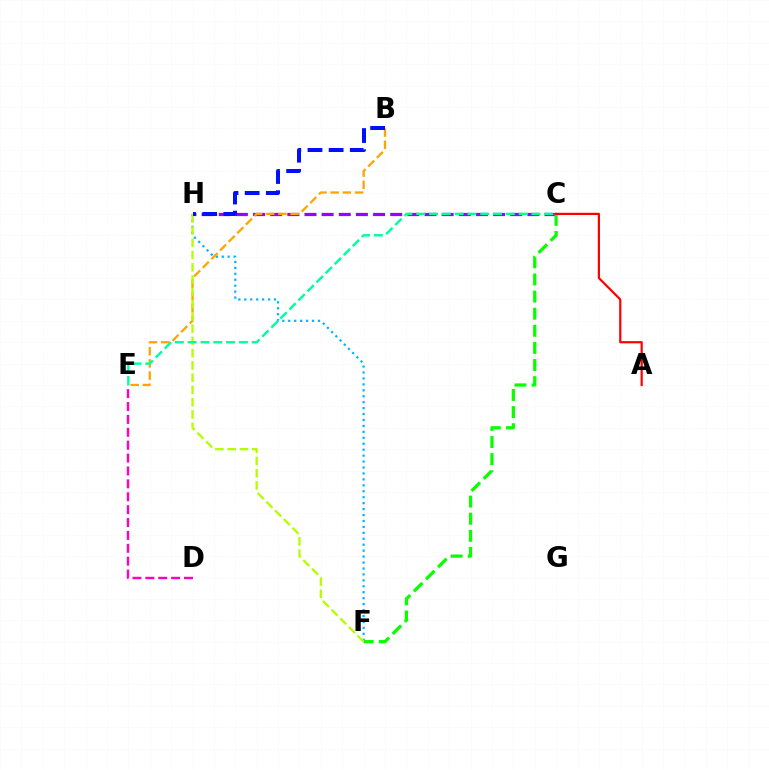{('C', 'H'): [{'color': '#9b00ff', 'line_style': 'dashed', 'thickness': 2.33}], ('C', 'F'): [{'color': '#08ff00', 'line_style': 'dashed', 'thickness': 2.32}], ('D', 'E'): [{'color': '#ff00bd', 'line_style': 'dashed', 'thickness': 1.75}], ('F', 'H'): [{'color': '#00b5ff', 'line_style': 'dotted', 'thickness': 1.61}, {'color': '#b3ff00', 'line_style': 'dashed', 'thickness': 1.67}], ('B', 'E'): [{'color': '#ffa500', 'line_style': 'dashed', 'thickness': 1.66}], ('B', 'H'): [{'color': '#0010ff', 'line_style': 'dashed', 'thickness': 2.87}], ('A', 'C'): [{'color': '#ff0000', 'line_style': 'solid', 'thickness': 1.59}], ('C', 'E'): [{'color': '#00ff9d', 'line_style': 'dashed', 'thickness': 1.74}]}